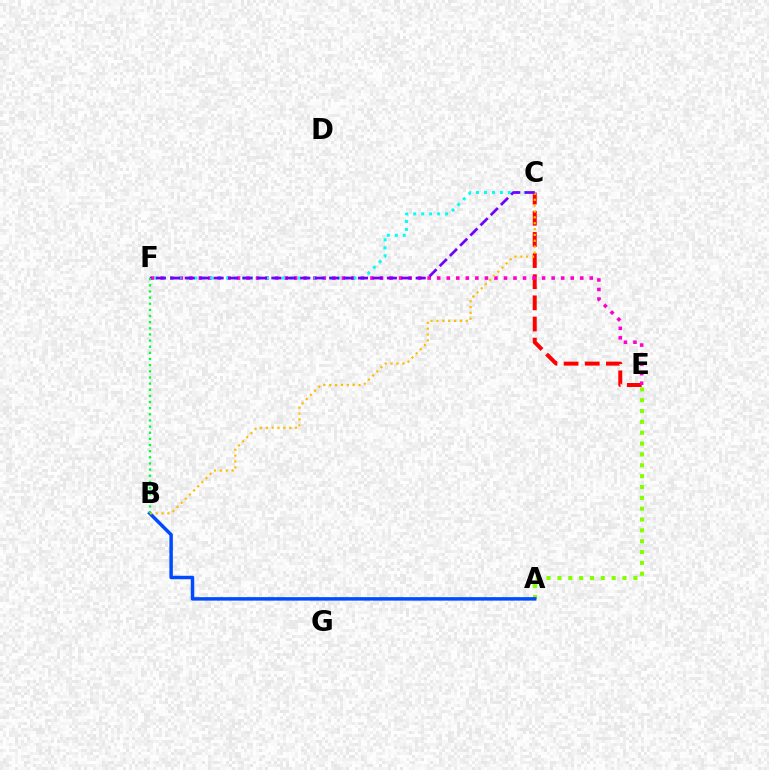{('C', 'E'): [{'color': '#ff0000', 'line_style': 'dashed', 'thickness': 2.87}], ('A', 'E'): [{'color': '#84ff00', 'line_style': 'dotted', 'thickness': 2.95}], ('A', 'B'): [{'color': '#004bff', 'line_style': 'solid', 'thickness': 2.5}], ('E', 'F'): [{'color': '#ff00cf', 'line_style': 'dotted', 'thickness': 2.59}], ('B', 'C'): [{'color': '#ffbd00', 'line_style': 'dotted', 'thickness': 1.59}], ('C', 'F'): [{'color': '#00fff6', 'line_style': 'dotted', 'thickness': 2.16}, {'color': '#7200ff', 'line_style': 'dashed', 'thickness': 1.96}], ('B', 'F'): [{'color': '#00ff39', 'line_style': 'dotted', 'thickness': 1.67}]}